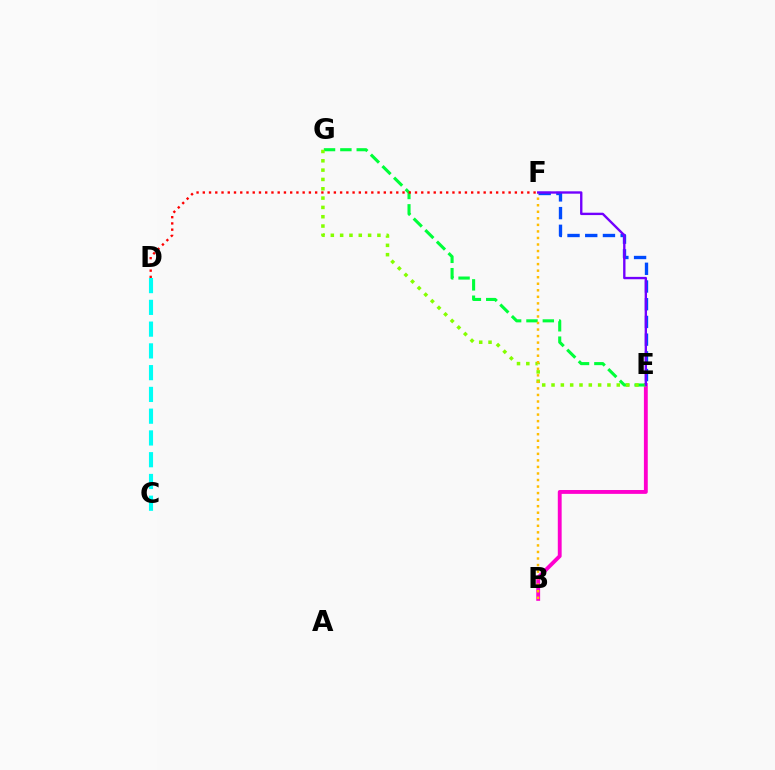{('B', 'E'): [{'color': '#ff00cf', 'line_style': 'solid', 'thickness': 2.78}], ('E', 'G'): [{'color': '#00ff39', 'line_style': 'dashed', 'thickness': 2.22}, {'color': '#84ff00', 'line_style': 'dotted', 'thickness': 2.53}], ('E', 'F'): [{'color': '#004bff', 'line_style': 'dashed', 'thickness': 2.41}, {'color': '#7200ff', 'line_style': 'solid', 'thickness': 1.7}], ('B', 'F'): [{'color': '#ffbd00', 'line_style': 'dotted', 'thickness': 1.78}], ('D', 'F'): [{'color': '#ff0000', 'line_style': 'dotted', 'thickness': 1.7}], ('C', 'D'): [{'color': '#00fff6', 'line_style': 'dashed', 'thickness': 2.96}]}